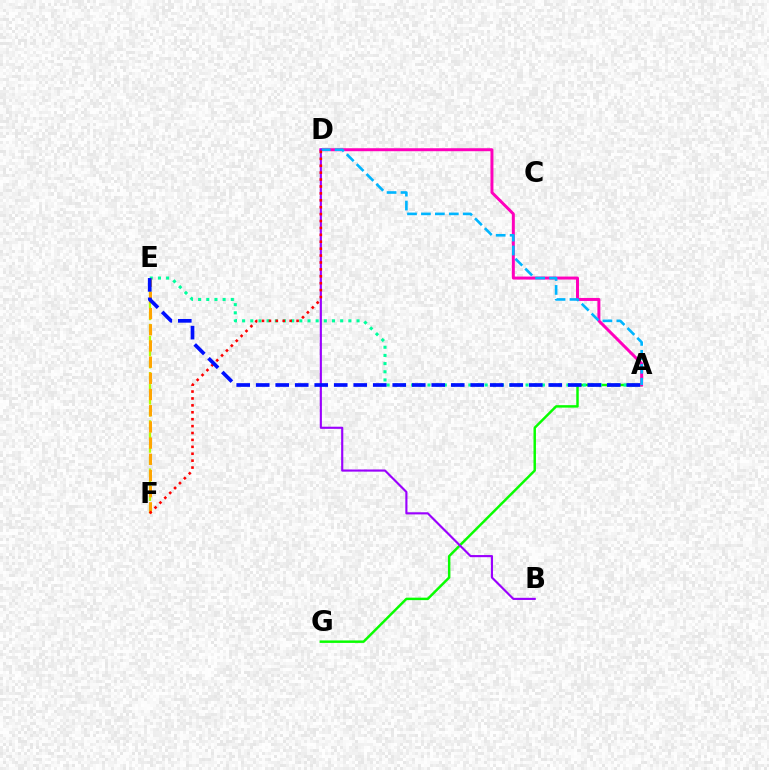{('A', 'G'): [{'color': '#08ff00', 'line_style': 'solid', 'thickness': 1.77}], ('E', 'F'): [{'color': '#b3ff00', 'line_style': 'dashed', 'thickness': 1.64}, {'color': '#ffa500', 'line_style': 'dashed', 'thickness': 2.2}], ('A', 'E'): [{'color': '#00ff9d', 'line_style': 'dotted', 'thickness': 2.22}, {'color': '#0010ff', 'line_style': 'dashed', 'thickness': 2.65}], ('A', 'D'): [{'color': '#ff00bd', 'line_style': 'solid', 'thickness': 2.15}, {'color': '#00b5ff', 'line_style': 'dashed', 'thickness': 1.89}], ('B', 'D'): [{'color': '#9b00ff', 'line_style': 'solid', 'thickness': 1.54}], ('D', 'F'): [{'color': '#ff0000', 'line_style': 'dotted', 'thickness': 1.88}]}